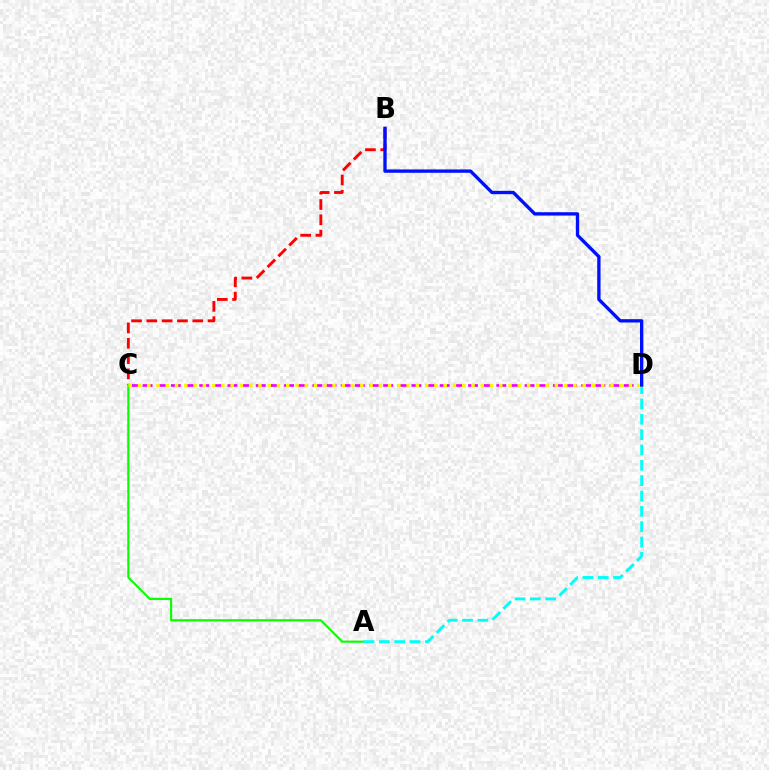{('B', 'C'): [{'color': '#ff0000', 'line_style': 'dashed', 'thickness': 2.08}], ('C', 'D'): [{'color': '#ee00ff', 'line_style': 'dashed', 'thickness': 1.92}, {'color': '#fcf500', 'line_style': 'dotted', 'thickness': 2.52}], ('A', 'C'): [{'color': '#08ff00', 'line_style': 'solid', 'thickness': 1.55}], ('A', 'D'): [{'color': '#00fff6', 'line_style': 'dashed', 'thickness': 2.08}], ('B', 'D'): [{'color': '#0010ff', 'line_style': 'solid', 'thickness': 2.4}]}